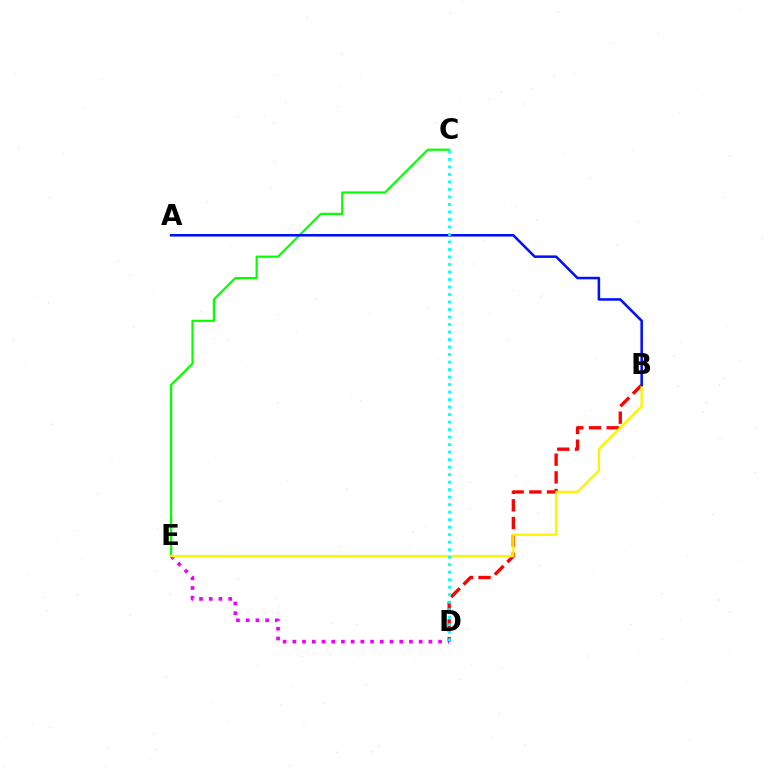{('B', 'D'): [{'color': '#ff0000', 'line_style': 'dashed', 'thickness': 2.4}], ('C', 'E'): [{'color': '#08ff00', 'line_style': 'solid', 'thickness': 1.59}], ('D', 'E'): [{'color': '#ee00ff', 'line_style': 'dotted', 'thickness': 2.64}], ('B', 'E'): [{'color': '#fcf500', 'line_style': 'solid', 'thickness': 1.69}], ('A', 'B'): [{'color': '#0010ff', 'line_style': 'solid', 'thickness': 1.83}], ('C', 'D'): [{'color': '#00fff6', 'line_style': 'dotted', 'thickness': 2.04}]}